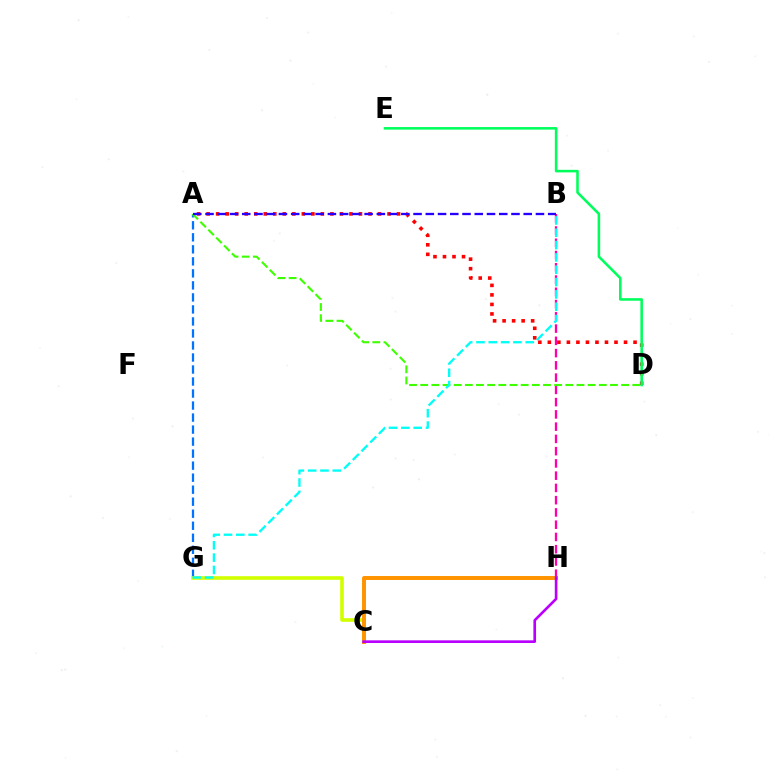{('A', 'D'): [{'color': '#ff0000', 'line_style': 'dotted', 'thickness': 2.59}, {'color': '#3dff00', 'line_style': 'dashed', 'thickness': 1.52}], ('B', 'H'): [{'color': '#ff00ac', 'line_style': 'dashed', 'thickness': 1.66}], ('A', 'G'): [{'color': '#0074ff', 'line_style': 'dashed', 'thickness': 1.63}], ('D', 'E'): [{'color': '#00ff5c', 'line_style': 'solid', 'thickness': 1.85}], ('C', 'G'): [{'color': '#d1ff00', 'line_style': 'solid', 'thickness': 2.62}], ('C', 'H'): [{'color': '#ff9400', 'line_style': 'solid', 'thickness': 2.85}, {'color': '#b900ff', 'line_style': 'solid', 'thickness': 1.91}], ('B', 'G'): [{'color': '#00fff6', 'line_style': 'dashed', 'thickness': 1.67}], ('A', 'B'): [{'color': '#2500ff', 'line_style': 'dashed', 'thickness': 1.66}]}